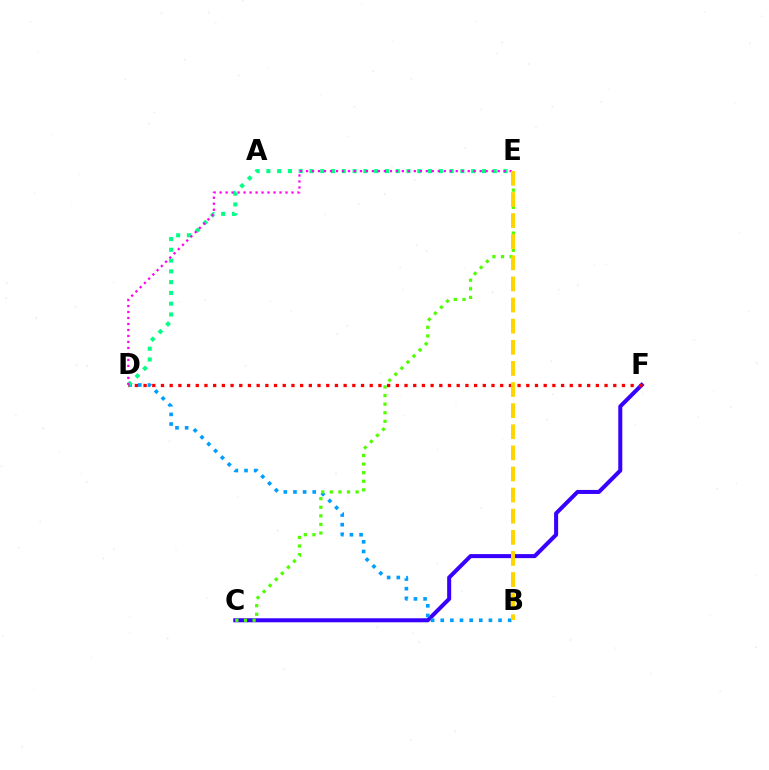{('C', 'F'): [{'color': '#3700ff', 'line_style': 'solid', 'thickness': 2.9}], ('B', 'D'): [{'color': '#009eff', 'line_style': 'dotted', 'thickness': 2.62}], ('D', 'E'): [{'color': '#00ff86', 'line_style': 'dotted', 'thickness': 2.93}, {'color': '#ff00ed', 'line_style': 'dotted', 'thickness': 1.63}], ('D', 'F'): [{'color': '#ff0000', 'line_style': 'dotted', 'thickness': 2.36}], ('C', 'E'): [{'color': '#4fff00', 'line_style': 'dotted', 'thickness': 2.34}], ('B', 'E'): [{'color': '#ffd500', 'line_style': 'dashed', 'thickness': 2.87}]}